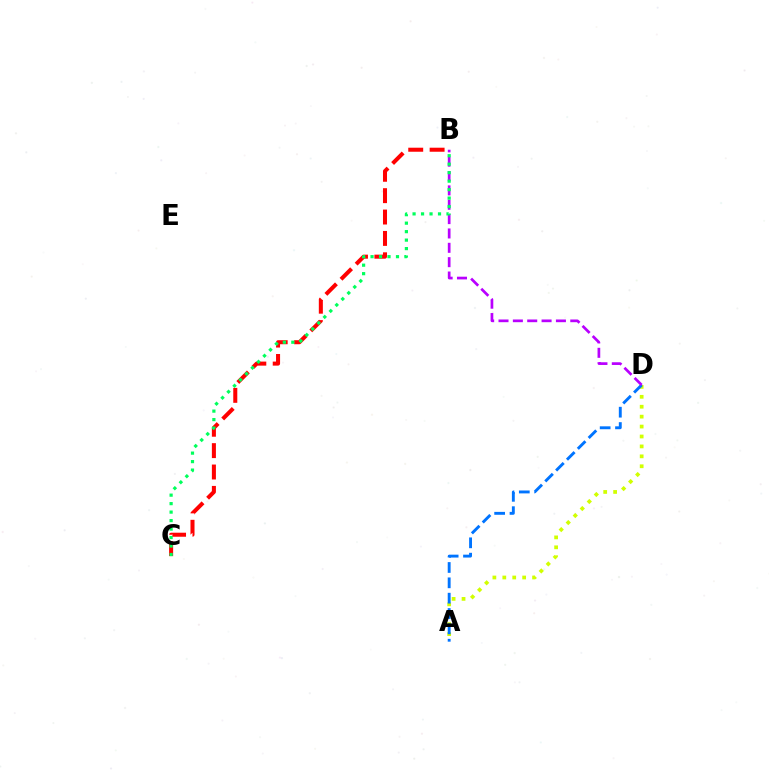{('A', 'D'): [{'color': '#d1ff00', 'line_style': 'dotted', 'thickness': 2.7}, {'color': '#0074ff', 'line_style': 'dashed', 'thickness': 2.09}], ('B', 'C'): [{'color': '#ff0000', 'line_style': 'dashed', 'thickness': 2.9}, {'color': '#00ff5c', 'line_style': 'dotted', 'thickness': 2.3}], ('B', 'D'): [{'color': '#b900ff', 'line_style': 'dashed', 'thickness': 1.95}]}